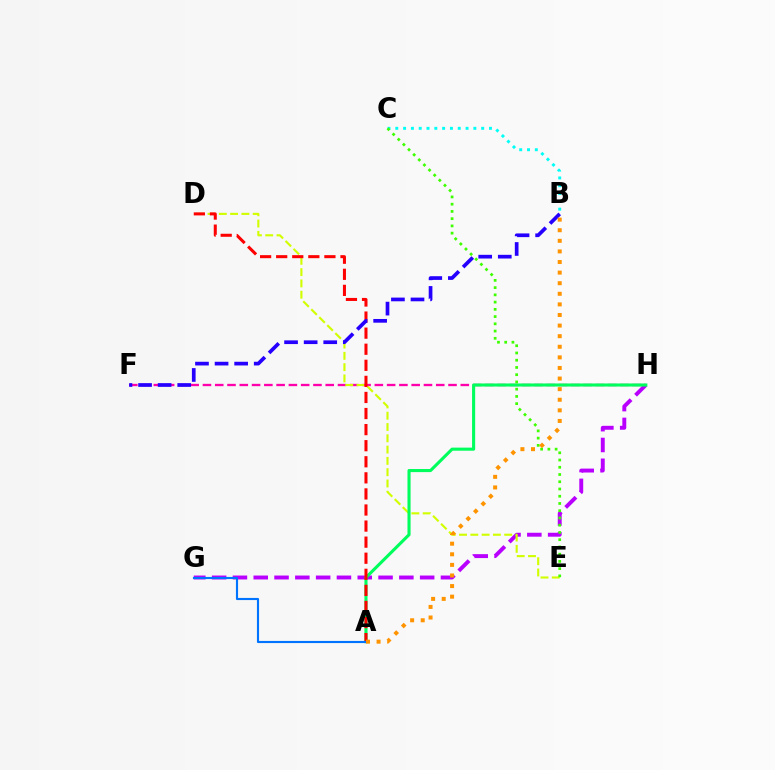{('F', 'H'): [{'color': '#ff00ac', 'line_style': 'dashed', 'thickness': 1.67}], ('G', 'H'): [{'color': '#b900ff', 'line_style': 'dashed', 'thickness': 2.83}], ('D', 'E'): [{'color': '#d1ff00', 'line_style': 'dashed', 'thickness': 1.53}], ('A', 'H'): [{'color': '#00ff5c', 'line_style': 'solid', 'thickness': 2.23}], ('A', 'D'): [{'color': '#ff0000', 'line_style': 'dashed', 'thickness': 2.18}], ('A', 'G'): [{'color': '#0074ff', 'line_style': 'solid', 'thickness': 1.54}], ('B', 'F'): [{'color': '#2500ff', 'line_style': 'dashed', 'thickness': 2.66}], ('B', 'C'): [{'color': '#00fff6', 'line_style': 'dotted', 'thickness': 2.12}], ('C', 'E'): [{'color': '#3dff00', 'line_style': 'dotted', 'thickness': 1.97}], ('A', 'B'): [{'color': '#ff9400', 'line_style': 'dotted', 'thickness': 2.88}]}